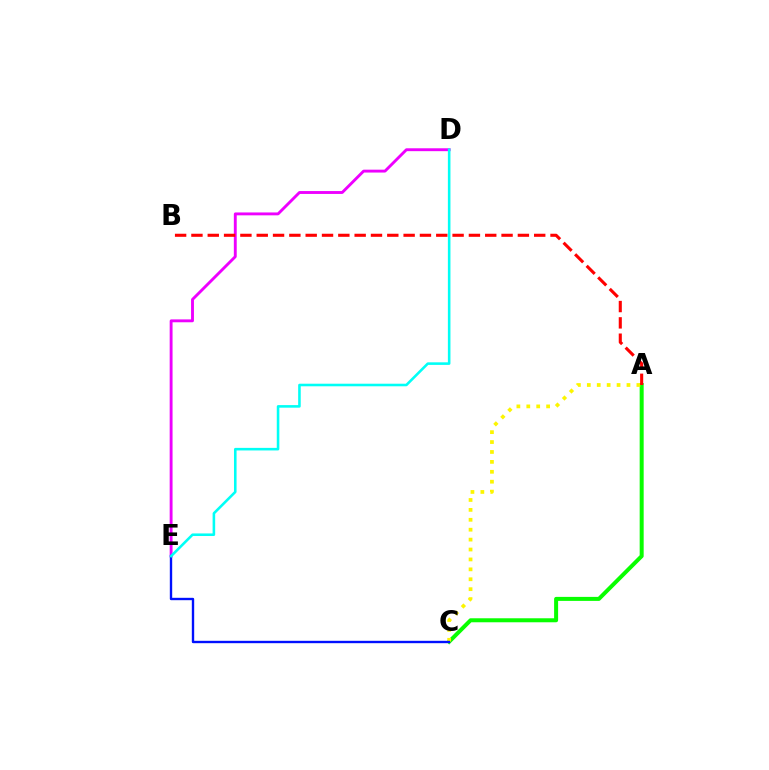{('A', 'C'): [{'color': '#08ff00', 'line_style': 'solid', 'thickness': 2.88}, {'color': '#fcf500', 'line_style': 'dotted', 'thickness': 2.69}], ('D', 'E'): [{'color': '#ee00ff', 'line_style': 'solid', 'thickness': 2.07}, {'color': '#00fff6', 'line_style': 'solid', 'thickness': 1.86}], ('A', 'B'): [{'color': '#ff0000', 'line_style': 'dashed', 'thickness': 2.22}], ('C', 'E'): [{'color': '#0010ff', 'line_style': 'solid', 'thickness': 1.71}]}